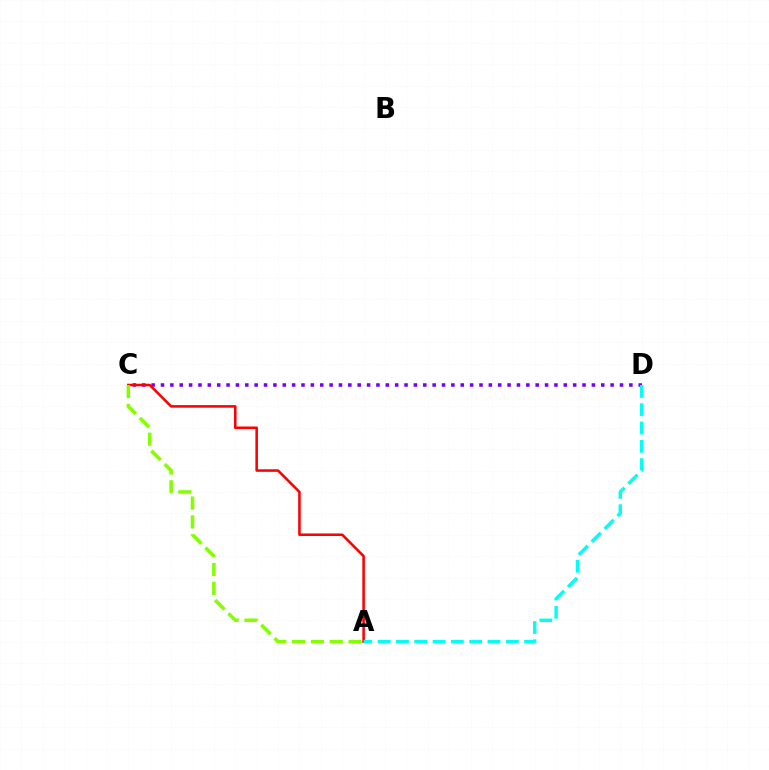{('C', 'D'): [{'color': '#7200ff', 'line_style': 'dotted', 'thickness': 2.55}], ('A', 'C'): [{'color': '#ff0000', 'line_style': 'solid', 'thickness': 1.85}, {'color': '#84ff00', 'line_style': 'dashed', 'thickness': 2.56}], ('A', 'D'): [{'color': '#00fff6', 'line_style': 'dashed', 'thickness': 2.49}]}